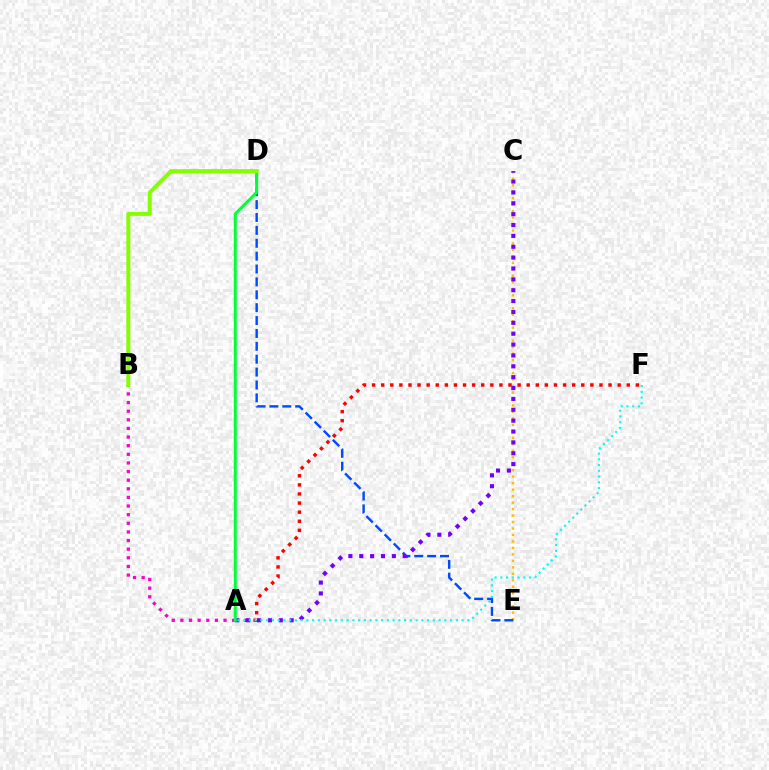{('C', 'E'): [{'color': '#ffbd00', 'line_style': 'dotted', 'thickness': 1.76}], ('A', 'F'): [{'color': '#ff0000', 'line_style': 'dotted', 'thickness': 2.47}, {'color': '#00fff6', 'line_style': 'dotted', 'thickness': 1.56}], ('A', 'B'): [{'color': '#ff00cf', 'line_style': 'dotted', 'thickness': 2.34}], ('D', 'E'): [{'color': '#004bff', 'line_style': 'dashed', 'thickness': 1.75}], ('A', 'C'): [{'color': '#7200ff', 'line_style': 'dotted', 'thickness': 2.95}], ('A', 'D'): [{'color': '#00ff39', 'line_style': 'solid', 'thickness': 2.16}], ('B', 'D'): [{'color': '#84ff00', 'line_style': 'solid', 'thickness': 2.86}]}